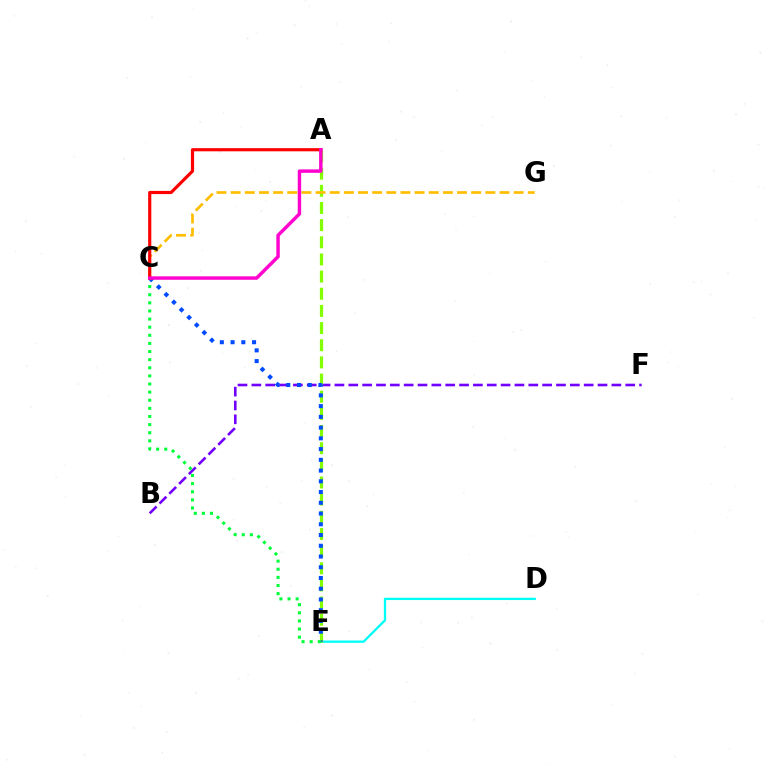{('D', 'E'): [{'color': '#00fff6', 'line_style': 'solid', 'thickness': 1.67}], ('B', 'F'): [{'color': '#7200ff', 'line_style': 'dashed', 'thickness': 1.88}], ('A', 'E'): [{'color': '#84ff00', 'line_style': 'dashed', 'thickness': 2.33}], ('C', 'E'): [{'color': '#004bff', 'line_style': 'dotted', 'thickness': 2.92}, {'color': '#00ff39', 'line_style': 'dotted', 'thickness': 2.21}], ('C', 'G'): [{'color': '#ffbd00', 'line_style': 'dashed', 'thickness': 1.92}], ('A', 'C'): [{'color': '#ff0000', 'line_style': 'solid', 'thickness': 2.28}, {'color': '#ff00cf', 'line_style': 'solid', 'thickness': 2.47}]}